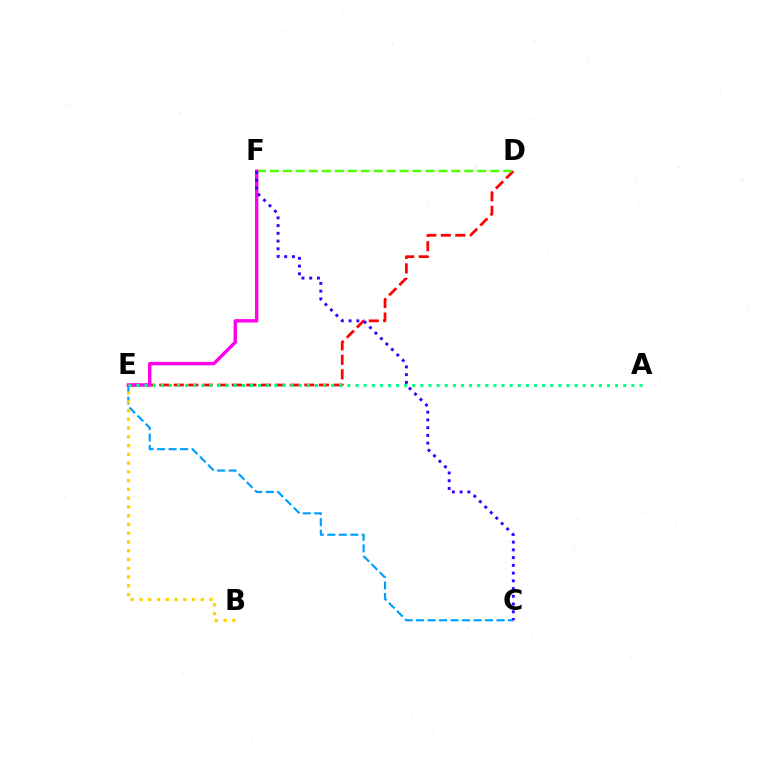{('D', 'E'): [{'color': '#ff0000', 'line_style': 'dashed', 'thickness': 1.97}], ('C', 'E'): [{'color': '#009eff', 'line_style': 'dashed', 'thickness': 1.56}], ('D', 'F'): [{'color': '#4fff00', 'line_style': 'dashed', 'thickness': 1.76}], ('B', 'E'): [{'color': '#ffd500', 'line_style': 'dotted', 'thickness': 2.38}], ('E', 'F'): [{'color': '#ff00ed', 'line_style': 'solid', 'thickness': 2.44}], ('C', 'F'): [{'color': '#3700ff', 'line_style': 'dotted', 'thickness': 2.1}], ('A', 'E'): [{'color': '#00ff86', 'line_style': 'dotted', 'thickness': 2.2}]}